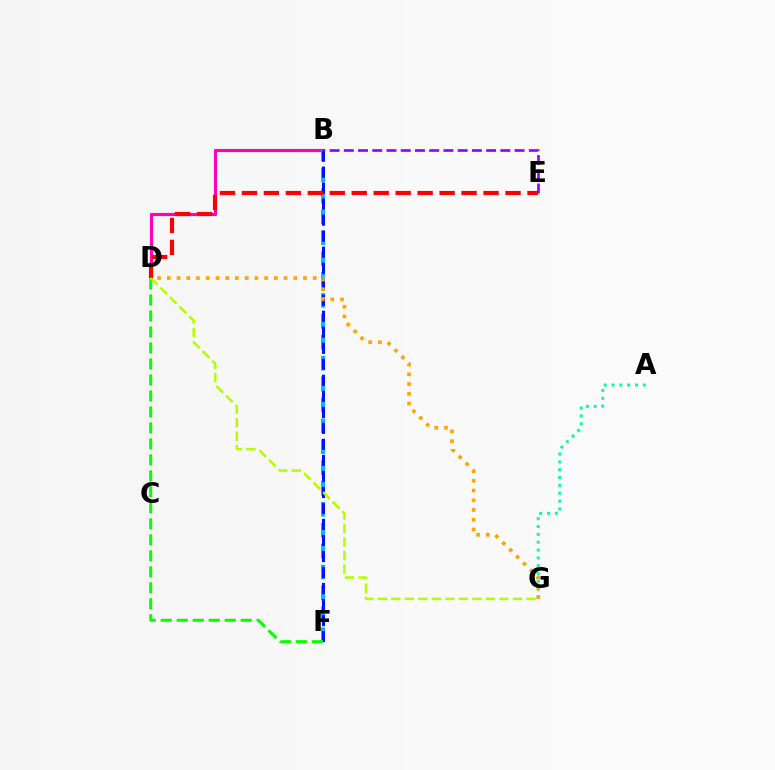{('B', 'D'): [{'color': '#ff00bd', 'line_style': 'solid', 'thickness': 2.26}], ('B', 'F'): [{'color': '#00b5ff', 'line_style': 'dashed', 'thickness': 2.84}, {'color': '#0010ff', 'line_style': 'dashed', 'thickness': 2.18}], ('A', 'G'): [{'color': '#00ff9d', 'line_style': 'dotted', 'thickness': 2.13}], ('D', 'G'): [{'color': '#ffa500', 'line_style': 'dotted', 'thickness': 2.64}, {'color': '#b3ff00', 'line_style': 'dashed', 'thickness': 1.84}], ('D', 'F'): [{'color': '#08ff00', 'line_style': 'dashed', 'thickness': 2.17}], ('B', 'E'): [{'color': '#9b00ff', 'line_style': 'dashed', 'thickness': 1.93}], ('D', 'E'): [{'color': '#ff0000', 'line_style': 'dashed', 'thickness': 2.98}]}